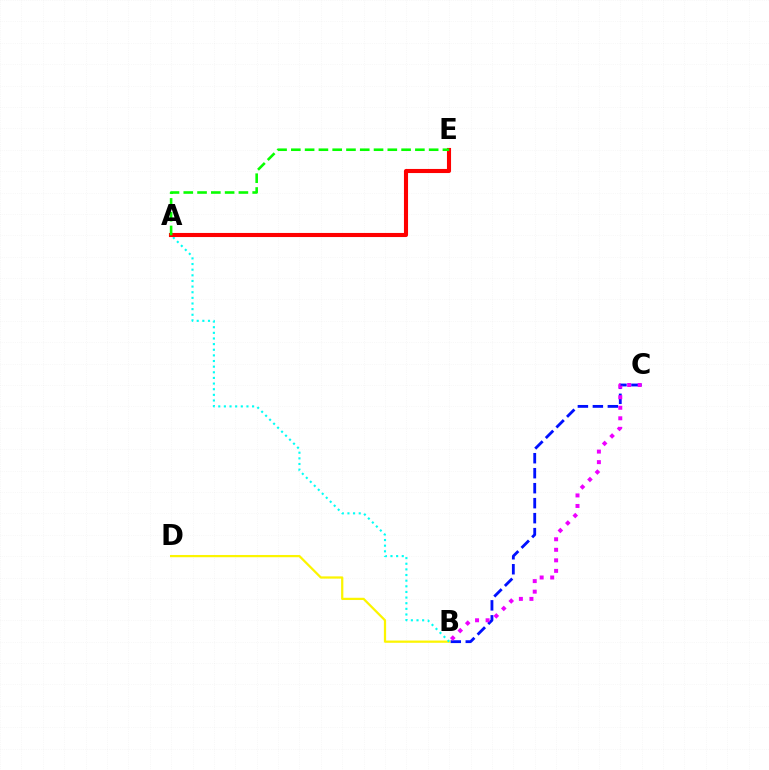{('B', 'C'): [{'color': '#0010ff', 'line_style': 'dashed', 'thickness': 2.04}, {'color': '#ee00ff', 'line_style': 'dotted', 'thickness': 2.86}], ('B', 'D'): [{'color': '#fcf500', 'line_style': 'solid', 'thickness': 1.61}], ('A', 'B'): [{'color': '#00fff6', 'line_style': 'dotted', 'thickness': 1.53}], ('A', 'E'): [{'color': '#ff0000', 'line_style': 'solid', 'thickness': 2.95}, {'color': '#08ff00', 'line_style': 'dashed', 'thickness': 1.87}]}